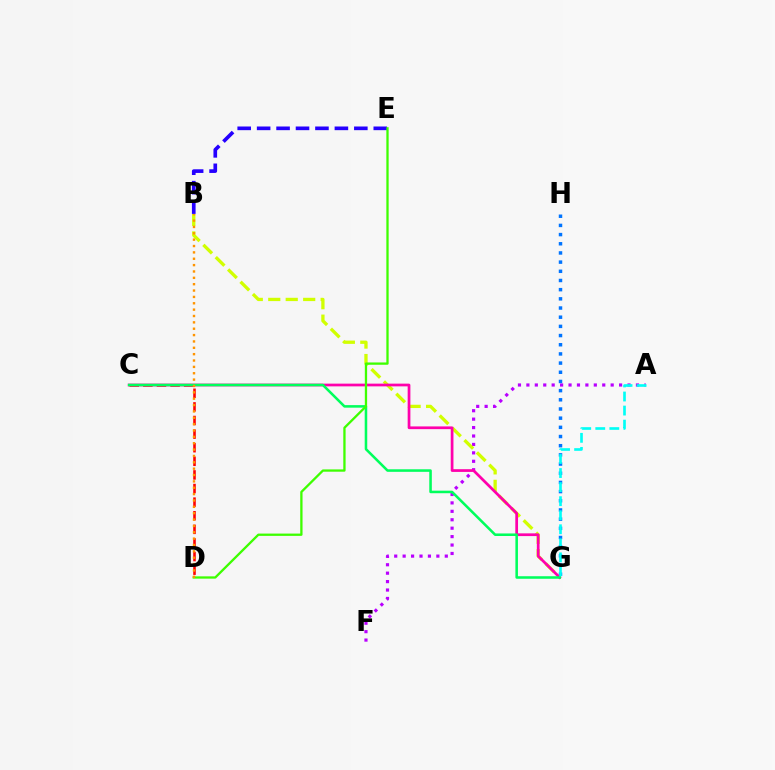{('A', 'F'): [{'color': '#b900ff', 'line_style': 'dotted', 'thickness': 2.29}], ('B', 'G'): [{'color': '#d1ff00', 'line_style': 'dashed', 'thickness': 2.37}], ('C', 'D'): [{'color': '#ff0000', 'line_style': 'dashed', 'thickness': 1.85}], ('G', 'H'): [{'color': '#0074ff', 'line_style': 'dotted', 'thickness': 2.49}], ('C', 'G'): [{'color': '#ff00ac', 'line_style': 'solid', 'thickness': 1.96}, {'color': '#00ff5c', 'line_style': 'solid', 'thickness': 1.83}], ('A', 'G'): [{'color': '#00fff6', 'line_style': 'dashed', 'thickness': 1.91}], ('B', 'E'): [{'color': '#2500ff', 'line_style': 'dashed', 'thickness': 2.64}], ('D', 'E'): [{'color': '#3dff00', 'line_style': 'solid', 'thickness': 1.65}], ('B', 'D'): [{'color': '#ff9400', 'line_style': 'dotted', 'thickness': 1.73}]}